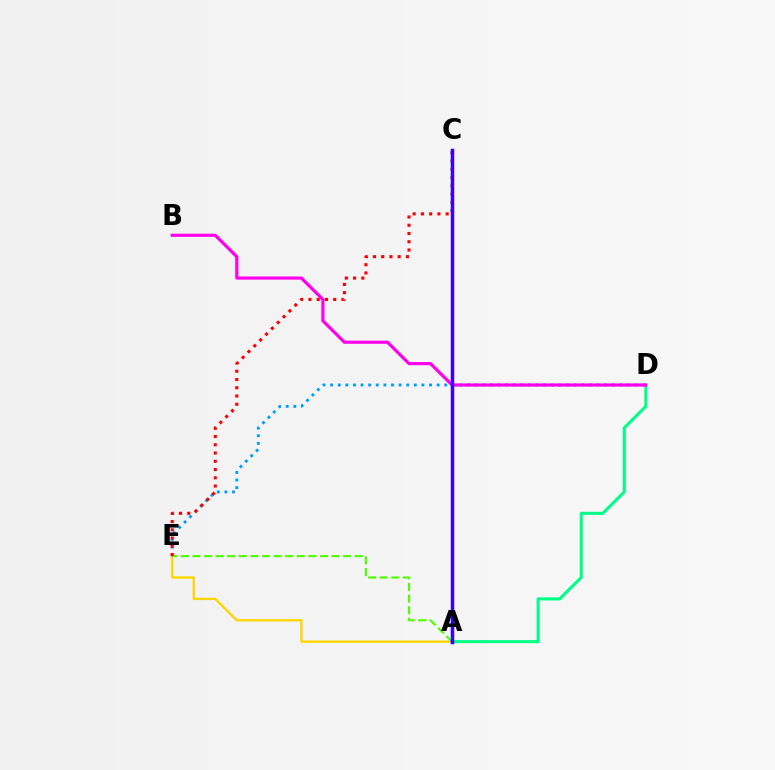{('A', 'E'): [{'color': '#ffd500', 'line_style': 'solid', 'thickness': 1.67}, {'color': '#4fff00', 'line_style': 'dashed', 'thickness': 1.57}], ('A', 'D'): [{'color': '#00ff86', 'line_style': 'solid', 'thickness': 2.2}], ('D', 'E'): [{'color': '#009eff', 'line_style': 'dotted', 'thickness': 2.07}], ('B', 'D'): [{'color': '#ff00ed', 'line_style': 'solid', 'thickness': 2.28}], ('C', 'E'): [{'color': '#ff0000', 'line_style': 'dotted', 'thickness': 2.24}], ('A', 'C'): [{'color': '#3700ff', 'line_style': 'solid', 'thickness': 2.51}]}